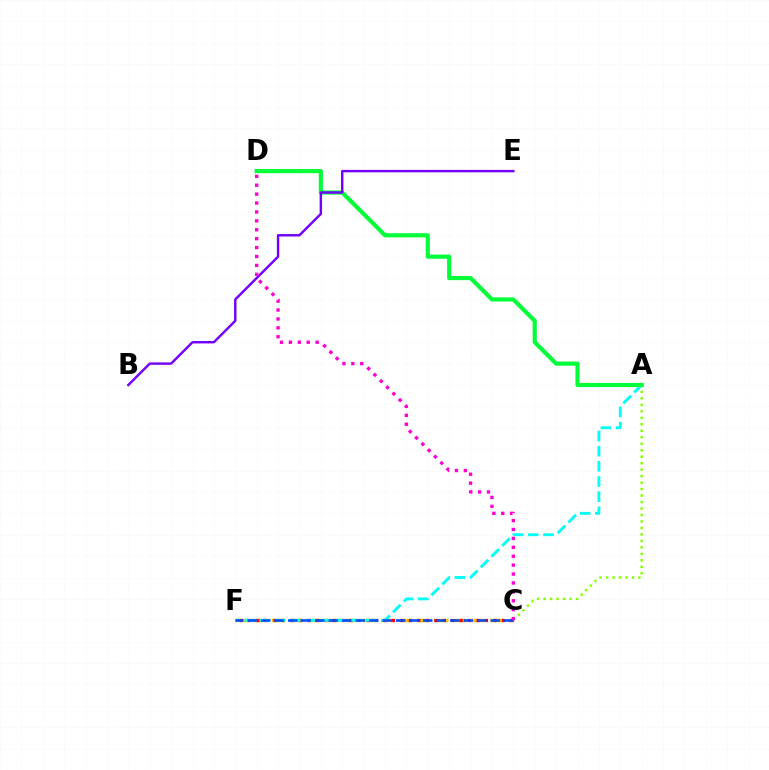{('A', 'C'): [{'color': '#84ff00', 'line_style': 'dotted', 'thickness': 1.76}], ('C', 'F'): [{'color': '#ffbd00', 'line_style': 'dashed', 'thickness': 2.47}, {'color': '#ff0000', 'line_style': 'dotted', 'thickness': 2.3}, {'color': '#004bff', 'line_style': 'dashed', 'thickness': 1.83}], ('A', 'F'): [{'color': '#00fff6', 'line_style': 'dashed', 'thickness': 2.06}], ('A', 'D'): [{'color': '#00ff39', 'line_style': 'solid', 'thickness': 2.98}], ('B', 'E'): [{'color': '#7200ff', 'line_style': 'solid', 'thickness': 1.74}], ('C', 'D'): [{'color': '#ff00cf', 'line_style': 'dotted', 'thickness': 2.42}]}